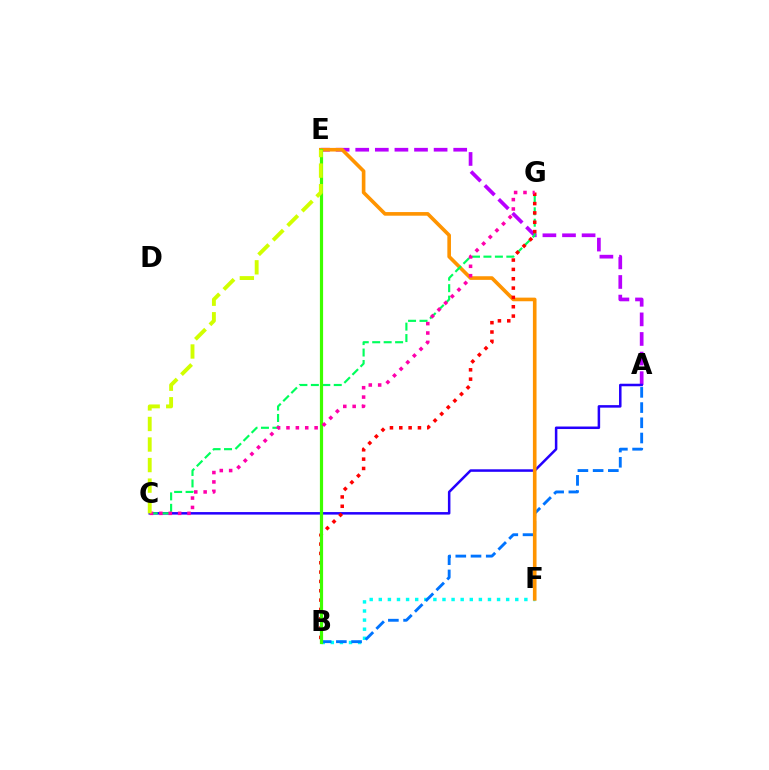{('B', 'F'): [{'color': '#00fff6', 'line_style': 'dotted', 'thickness': 2.47}], ('A', 'B'): [{'color': '#0074ff', 'line_style': 'dashed', 'thickness': 2.07}], ('A', 'E'): [{'color': '#b900ff', 'line_style': 'dashed', 'thickness': 2.66}], ('A', 'C'): [{'color': '#2500ff', 'line_style': 'solid', 'thickness': 1.81}], ('E', 'F'): [{'color': '#ff9400', 'line_style': 'solid', 'thickness': 2.61}], ('C', 'G'): [{'color': '#00ff5c', 'line_style': 'dashed', 'thickness': 1.56}, {'color': '#ff00ac', 'line_style': 'dotted', 'thickness': 2.55}], ('B', 'G'): [{'color': '#ff0000', 'line_style': 'dotted', 'thickness': 2.54}], ('B', 'E'): [{'color': '#3dff00', 'line_style': 'solid', 'thickness': 2.3}], ('C', 'E'): [{'color': '#d1ff00', 'line_style': 'dashed', 'thickness': 2.79}]}